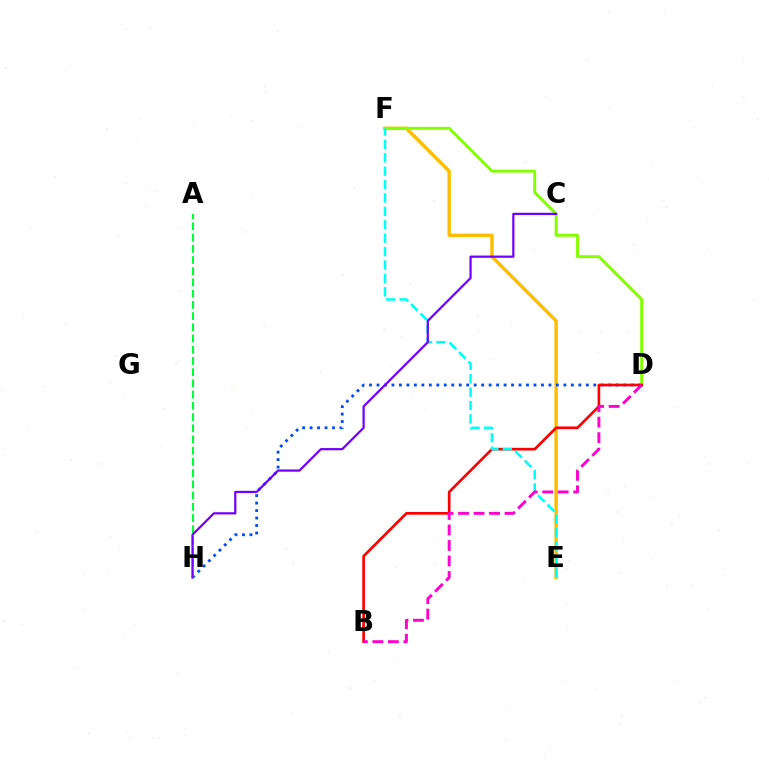{('E', 'F'): [{'color': '#ffbd00', 'line_style': 'solid', 'thickness': 2.45}, {'color': '#00fff6', 'line_style': 'dashed', 'thickness': 1.82}], ('D', 'H'): [{'color': '#004bff', 'line_style': 'dotted', 'thickness': 2.03}], ('D', 'F'): [{'color': '#84ff00', 'line_style': 'solid', 'thickness': 2.11}], ('A', 'H'): [{'color': '#00ff39', 'line_style': 'dashed', 'thickness': 1.52}], ('B', 'D'): [{'color': '#ff0000', 'line_style': 'solid', 'thickness': 1.92}, {'color': '#ff00cf', 'line_style': 'dashed', 'thickness': 2.11}], ('C', 'H'): [{'color': '#7200ff', 'line_style': 'solid', 'thickness': 1.6}]}